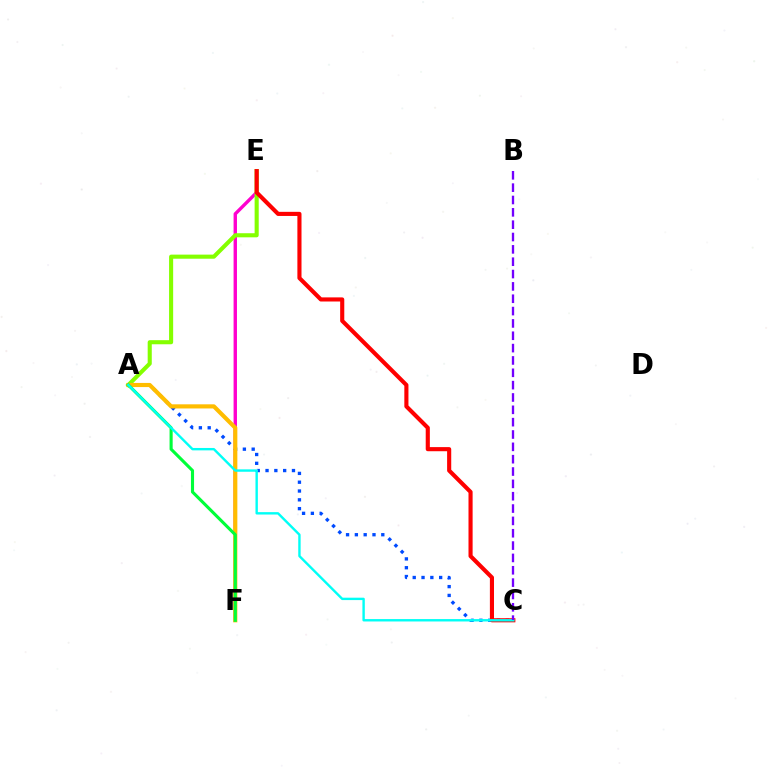{('E', 'F'): [{'color': '#ff00cf', 'line_style': 'solid', 'thickness': 2.44}], ('A', 'C'): [{'color': '#004bff', 'line_style': 'dotted', 'thickness': 2.39}, {'color': '#00fff6', 'line_style': 'solid', 'thickness': 1.72}], ('A', 'E'): [{'color': '#84ff00', 'line_style': 'solid', 'thickness': 2.95}], ('A', 'F'): [{'color': '#ffbd00', 'line_style': 'solid', 'thickness': 2.98}, {'color': '#00ff39', 'line_style': 'solid', 'thickness': 2.24}], ('C', 'E'): [{'color': '#ff0000', 'line_style': 'solid', 'thickness': 2.96}], ('B', 'C'): [{'color': '#7200ff', 'line_style': 'dashed', 'thickness': 1.68}]}